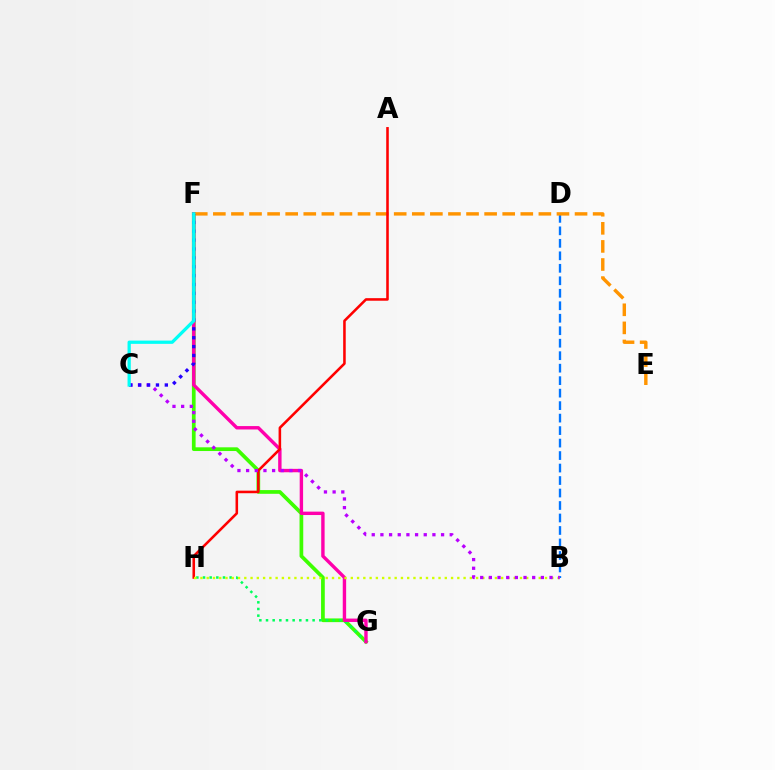{('F', 'G'): [{'color': '#3dff00', 'line_style': 'solid', 'thickness': 2.67}, {'color': '#ff00ac', 'line_style': 'solid', 'thickness': 2.45}], ('B', 'D'): [{'color': '#0074ff', 'line_style': 'dashed', 'thickness': 1.7}], ('G', 'H'): [{'color': '#00ff5c', 'line_style': 'dotted', 'thickness': 1.81}], ('E', 'F'): [{'color': '#ff9400', 'line_style': 'dashed', 'thickness': 2.46}], ('A', 'H'): [{'color': '#ff0000', 'line_style': 'solid', 'thickness': 1.85}], ('B', 'H'): [{'color': '#d1ff00', 'line_style': 'dotted', 'thickness': 1.7}], ('B', 'C'): [{'color': '#b900ff', 'line_style': 'dotted', 'thickness': 2.35}], ('C', 'F'): [{'color': '#2500ff', 'line_style': 'dotted', 'thickness': 2.41}, {'color': '#00fff6', 'line_style': 'solid', 'thickness': 2.35}]}